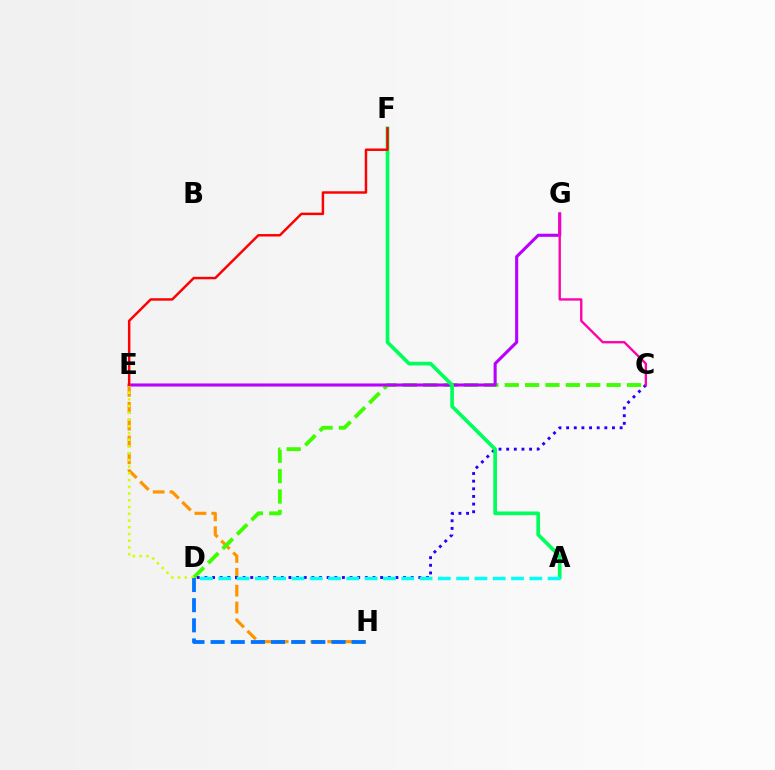{('E', 'H'): [{'color': '#ff9400', 'line_style': 'dashed', 'thickness': 2.29}], ('C', 'D'): [{'color': '#3dff00', 'line_style': 'dashed', 'thickness': 2.77}, {'color': '#2500ff', 'line_style': 'dotted', 'thickness': 2.08}], ('E', 'G'): [{'color': '#b900ff', 'line_style': 'solid', 'thickness': 2.22}], ('A', 'F'): [{'color': '#00ff5c', 'line_style': 'solid', 'thickness': 2.65}], ('D', 'E'): [{'color': '#d1ff00', 'line_style': 'dotted', 'thickness': 1.83}], ('D', 'H'): [{'color': '#0074ff', 'line_style': 'dashed', 'thickness': 2.74}], ('C', 'G'): [{'color': '#ff00ac', 'line_style': 'solid', 'thickness': 1.68}], ('A', 'D'): [{'color': '#00fff6', 'line_style': 'dashed', 'thickness': 2.49}], ('E', 'F'): [{'color': '#ff0000', 'line_style': 'solid', 'thickness': 1.77}]}